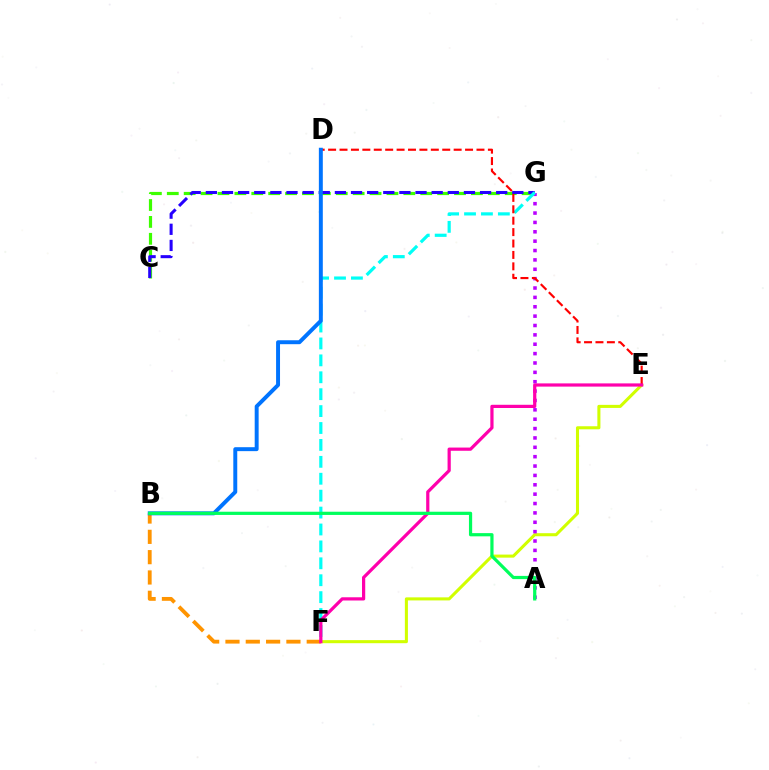{('C', 'G'): [{'color': '#3dff00', 'line_style': 'dashed', 'thickness': 2.3}, {'color': '#2500ff', 'line_style': 'dashed', 'thickness': 2.19}], ('E', 'F'): [{'color': '#d1ff00', 'line_style': 'solid', 'thickness': 2.2}, {'color': '#ff00ac', 'line_style': 'solid', 'thickness': 2.31}], ('B', 'F'): [{'color': '#ff9400', 'line_style': 'dashed', 'thickness': 2.76}], ('A', 'G'): [{'color': '#b900ff', 'line_style': 'dotted', 'thickness': 2.55}], ('F', 'G'): [{'color': '#00fff6', 'line_style': 'dashed', 'thickness': 2.3}], ('D', 'E'): [{'color': '#ff0000', 'line_style': 'dashed', 'thickness': 1.55}], ('B', 'D'): [{'color': '#0074ff', 'line_style': 'solid', 'thickness': 2.84}], ('A', 'B'): [{'color': '#00ff5c', 'line_style': 'solid', 'thickness': 2.31}]}